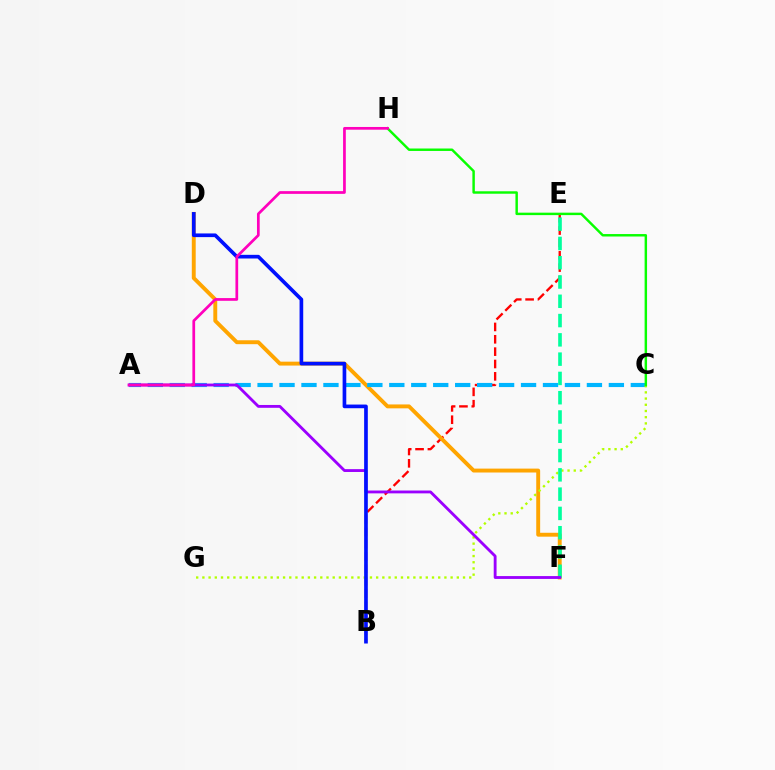{('B', 'E'): [{'color': '#ff0000', 'line_style': 'dashed', 'thickness': 1.68}], ('D', 'F'): [{'color': '#ffa500', 'line_style': 'solid', 'thickness': 2.81}], ('A', 'C'): [{'color': '#00b5ff', 'line_style': 'dashed', 'thickness': 2.98}], ('C', 'G'): [{'color': '#b3ff00', 'line_style': 'dotted', 'thickness': 1.69}], ('E', 'F'): [{'color': '#00ff9d', 'line_style': 'dashed', 'thickness': 2.62}], ('A', 'F'): [{'color': '#9b00ff', 'line_style': 'solid', 'thickness': 2.05}], ('C', 'H'): [{'color': '#08ff00', 'line_style': 'solid', 'thickness': 1.76}], ('B', 'D'): [{'color': '#0010ff', 'line_style': 'solid', 'thickness': 2.64}], ('A', 'H'): [{'color': '#ff00bd', 'line_style': 'solid', 'thickness': 1.96}]}